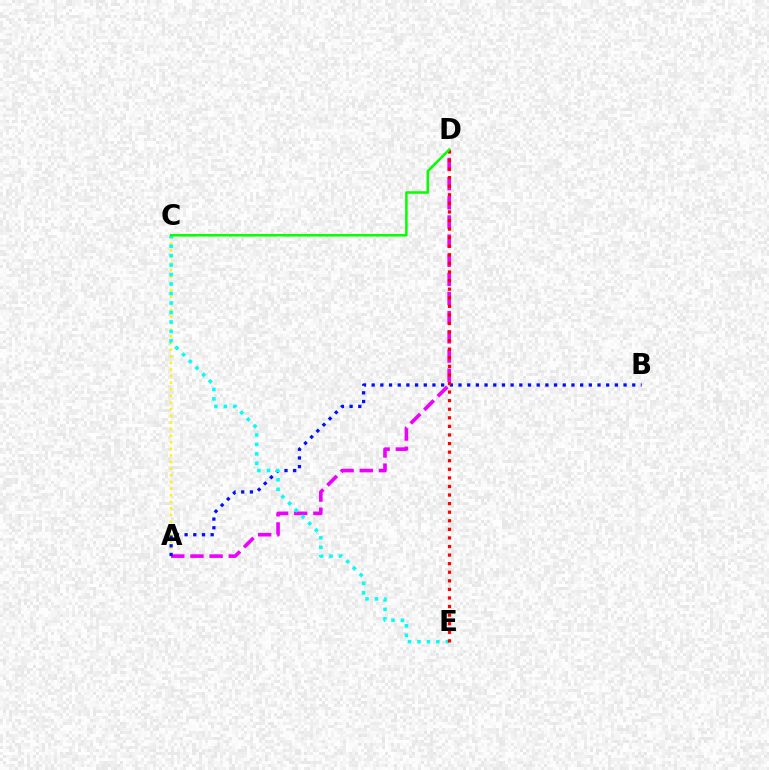{('A', 'D'): [{'color': '#ee00ff', 'line_style': 'dashed', 'thickness': 2.6}], ('A', 'C'): [{'color': '#fcf500', 'line_style': 'dotted', 'thickness': 1.8}], ('A', 'B'): [{'color': '#0010ff', 'line_style': 'dotted', 'thickness': 2.36}], ('C', 'E'): [{'color': '#00fff6', 'line_style': 'dotted', 'thickness': 2.57}], ('D', 'E'): [{'color': '#ff0000', 'line_style': 'dotted', 'thickness': 2.33}], ('C', 'D'): [{'color': '#08ff00', 'line_style': 'solid', 'thickness': 1.81}]}